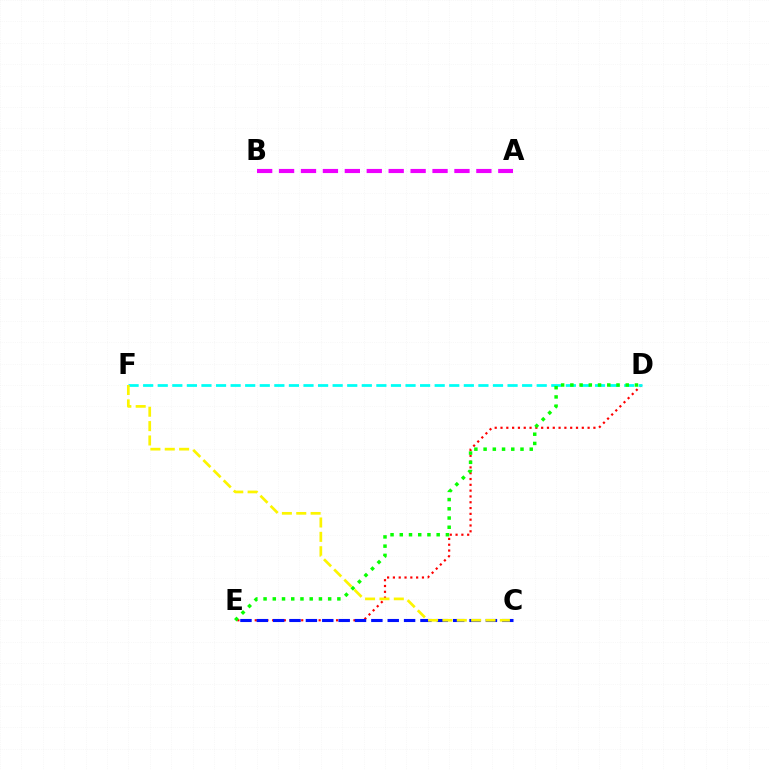{('D', 'E'): [{'color': '#ff0000', 'line_style': 'dotted', 'thickness': 1.58}, {'color': '#08ff00', 'line_style': 'dotted', 'thickness': 2.51}], ('C', 'E'): [{'color': '#0010ff', 'line_style': 'dashed', 'thickness': 2.22}], ('D', 'F'): [{'color': '#00fff6', 'line_style': 'dashed', 'thickness': 1.98}], ('A', 'B'): [{'color': '#ee00ff', 'line_style': 'dashed', 'thickness': 2.98}], ('C', 'F'): [{'color': '#fcf500', 'line_style': 'dashed', 'thickness': 1.95}]}